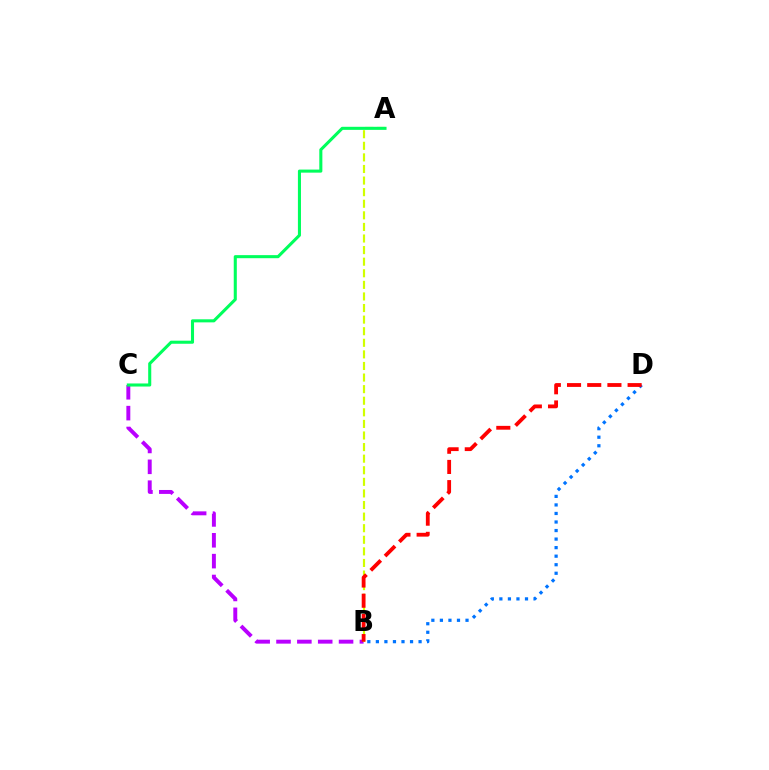{('B', 'C'): [{'color': '#b900ff', 'line_style': 'dashed', 'thickness': 2.83}], ('B', 'D'): [{'color': '#0074ff', 'line_style': 'dotted', 'thickness': 2.32}, {'color': '#ff0000', 'line_style': 'dashed', 'thickness': 2.74}], ('A', 'B'): [{'color': '#d1ff00', 'line_style': 'dashed', 'thickness': 1.57}], ('A', 'C'): [{'color': '#00ff5c', 'line_style': 'solid', 'thickness': 2.21}]}